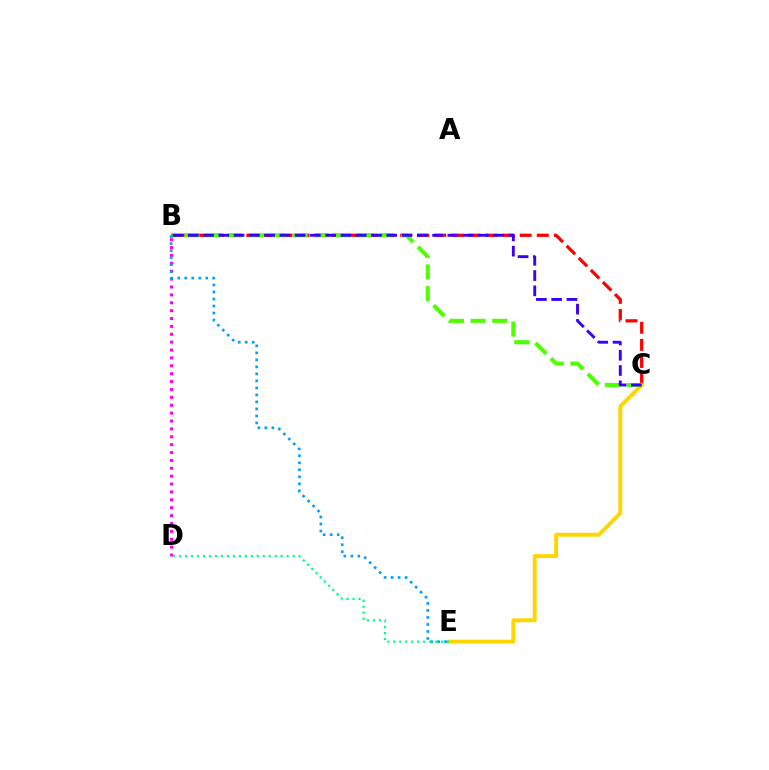{('B', 'D'): [{'color': '#ff00ed', 'line_style': 'dotted', 'thickness': 2.14}], ('B', 'C'): [{'color': '#ff0000', 'line_style': 'dashed', 'thickness': 2.32}, {'color': '#4fff00', 'line_style': 'dashed', 'thickness': 2.94}, {'color': '#3700ff', 'line_style': 'dashed', 'thickness': 2.07}], ('C', 'E'): [{'color': '#ffd500', 'line_style': 'solid', 'thickness': 2.82}], ('B', 'E'): [{'color': '#009eff', 'line_style': 'dotted', 'thickness': 1.9}], ('D', 'E'): [{'color': '#00ff86', 'line_style': 'dotted', 'thickness': 1.62}]}